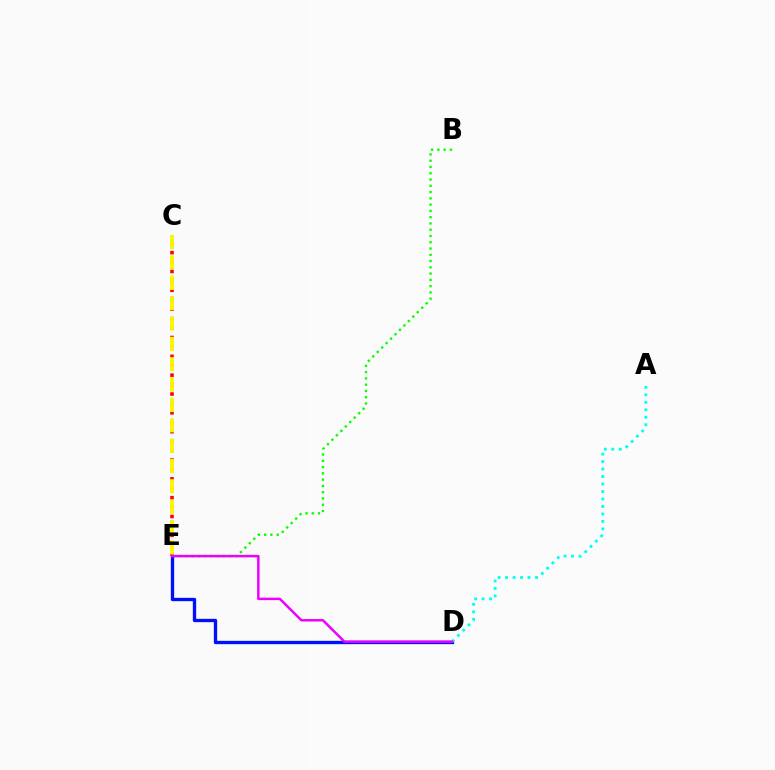{('B', 'E'): [{'color': '#08ff00', 'line_style': 'dotted', 'thickness': 1.7}], ('C', 'E'): [{'color': '#ff0000', 'line_style': 'dotted', 'thickness': 2.56}, {'color': '#fcf500', 'line_style': 'dashed', 'thickness': 2.76}], ('D', 'E'): [{'color': '#0010ff', 'line_style': 'solid', 'thickness': 2.4}, {'color': '#ee00ff', 'line_style': 'solid', 'thickness': 1.79}], ('A', 'D'): [{'color': '#00fff6', 'line_style': 'dotted', 'thickness': 2.03}]}